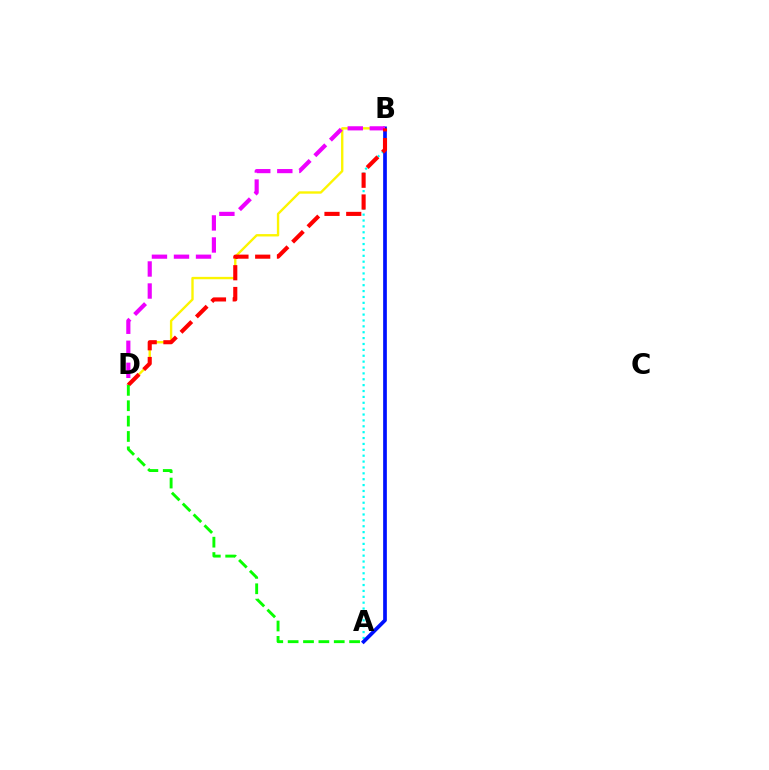{('B', 'D'): [{'color': '#fcf500', 'line_style': 'solid', 'thickness': 1.71}, {'color': '#ee00ff', 'line_style': 'dashed', 'thickness': 2.99}, {'color': '#ff0000', 'line_style': 'dashed', 'thickness': 2.96}], ('A', 'B'): [{'color': '#00fff6', 'line_style': 'dotted', 'thickness': 1.6}, {'color': '#0010ff', 'line_style': 'solid', 'thickness': 2.66}], ('A', 'D'): [{'color': '#08ff00', 'line_style': 'dashed', 'thickness': 2.09}]}